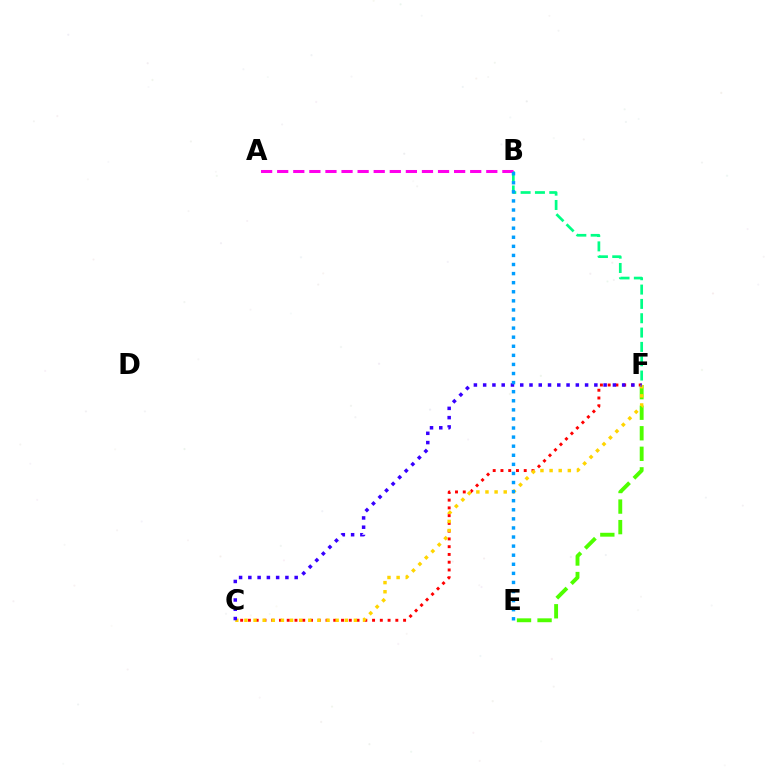{('E', 'F'): [{'color': '#4fff00', 'line_style': 'dashed', 'thickness': 2.79}], ('C', 'F'): [{'color': '#ff0000', 'line_style': 'dotted', 'thickness': 2.11}, {'color': '#ffd500', 'line_style': 'dotted', 'thickness': 2.48}, {'color': '#3700ff', 'line_style': 'dotted', 'thickness': 2.52}], ('B', 'F'): [{'color': '#00ff86', 'line_style': 'dashed', 'thickness': 1.95}], ('A', 'B'): [{'color': '#ff00ed', 'line_style': 'dashed', 'thickness': 2.18}], ('B', 'E'): [{'color': '#009eff', 'line_style': 'dotted', 'thickness': 2.47}]}